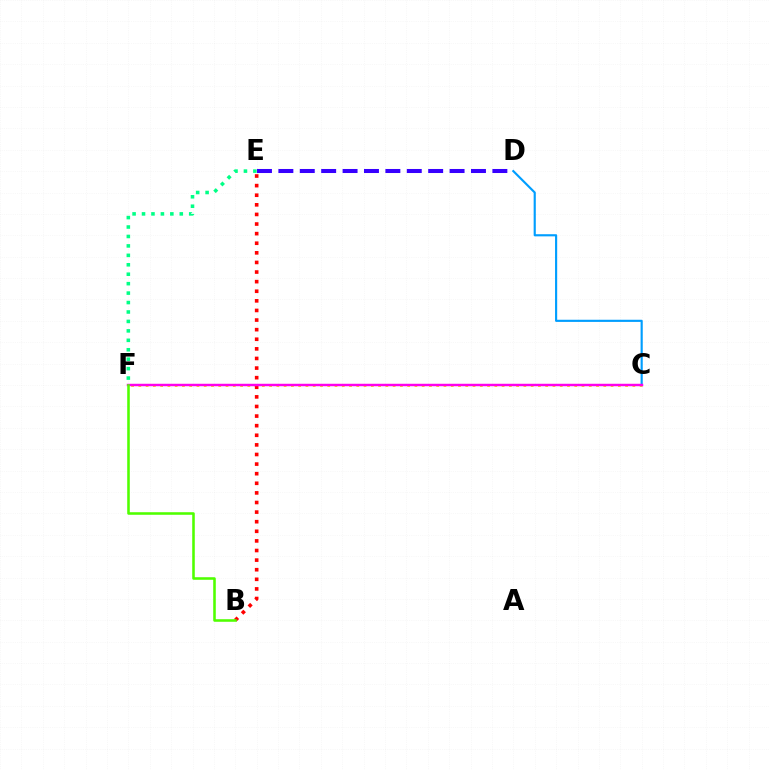{('C', 'F'): [{'color': '#ffd500', 'line_style': 'dotted', 'thickness': 1.97}, {'color': '#ff00ed', 'line_style': 'solid', 'thickness': 1.77}], ('B', 'E'): [{'color': '#ff0000', 'line_style': 'dotted', 'thickness': 2.61}], ('E', 'F'): [{'color': '#00ff86', 'line_style': 'dotted', 'thickness': 2.57}], ('D', 'E'): [{'color': '#3700ff', 'line_style': 'dashed', 'thickness': 2.91}], ('C', 'D'): [{'color': '#009eff', 'line_style': 'solid', 'thickness': 1.55}], ('B', 'F'): [{'color': '#4fff00', 'line_style': 'solid', 'thickness': 1.84}]}